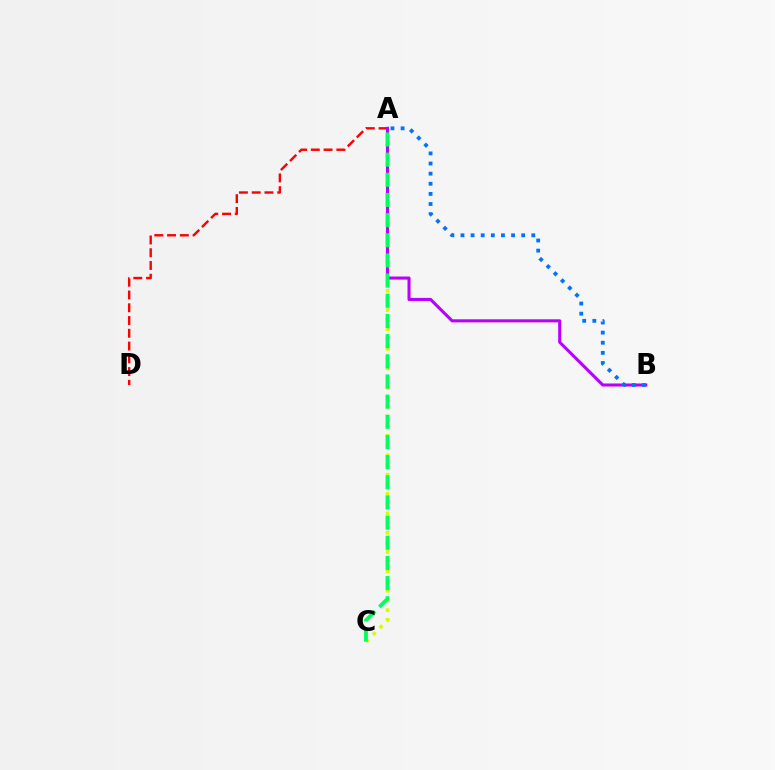{('A', 'D'): [{'color': '#ff0000', 'line_style': 'dashed', 'thickness': 1.73}], ('A', 'C'): [{'color': '#d1ff00', 'line_style': 'dotted', 'thickness': 2.63}, {'color': '#00ff5c', 'line_style': 'dashed', 'thickness': 2.74}], ('A', 'B'): [{'color': '#b900ff', 'line_style': 'solid', 'thickness': 2.21}, {'color': '#0074ff', 'line_style': 'dotted', 'thickness': 2.75}]}